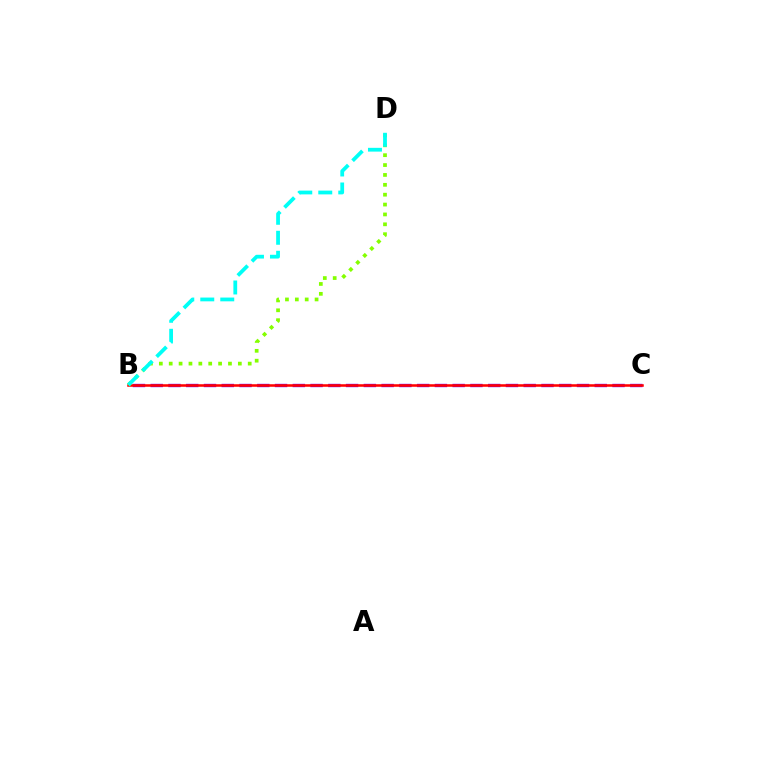{('B', 'C'): [{'color': '#7200ff', 'line_style': 'dashed', 'thickness': 2.41}, {'color': '#ff0000', 'line_style': 'solid', 'thickness': 1.83}], ('B', 'D'): [{'color': '#84ff00', 'line_style': 'dotted', 'thickness': 2.68}, {'color': '#00fff6', 'line_style': 'dashed', 'thickness': 2.72}]}